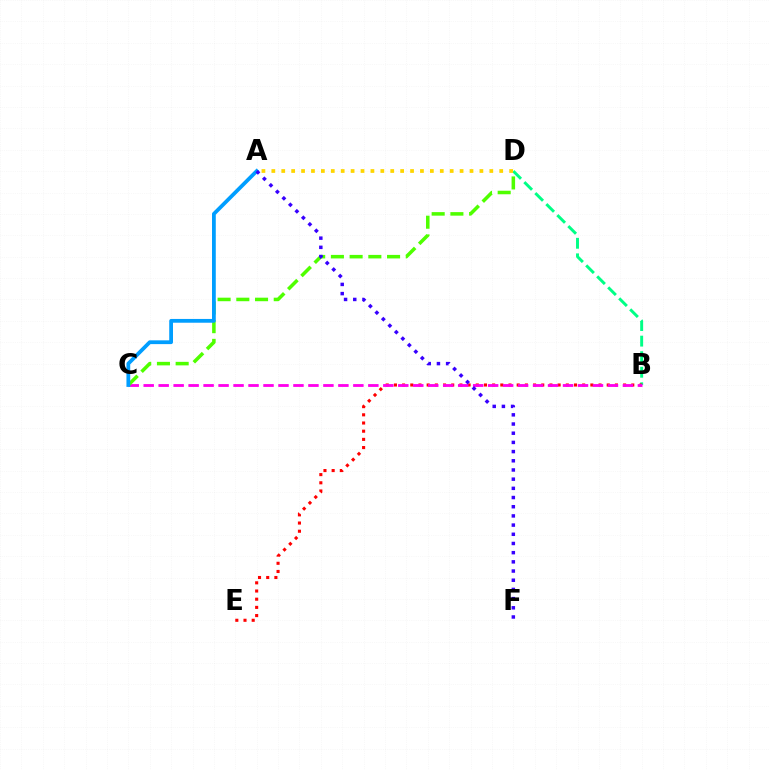{('B', 'D'): [{'color': '#00ff86', 'line_style': 'dashed', 'thickness': 2.11}], ('B', 'E'): [{'color': '#ff0000', 'line_style': 'dotted', 'thickness': 2.22}], ('B', 'C'): [{'color': '#ff00ed', 'line_style': 'dashed', 'thickness': 2.03}], ('C', 'D'): [{'color': '#4fff00', 'line_style': 'dashed', 'thickness': 2.54}], ('A', 'C'): [{'color': '#009eff', 'line_style': 'solid', 'thickness': 2.72}], ('A', 'F'): [{'color': '#3700ff', 'line_style': 'dotted', 'thickness': 2.5}], ('A', 'D'): [{'color': '#ffd500', 'line_style': 'dotted', 'thickness': 2.69}]}